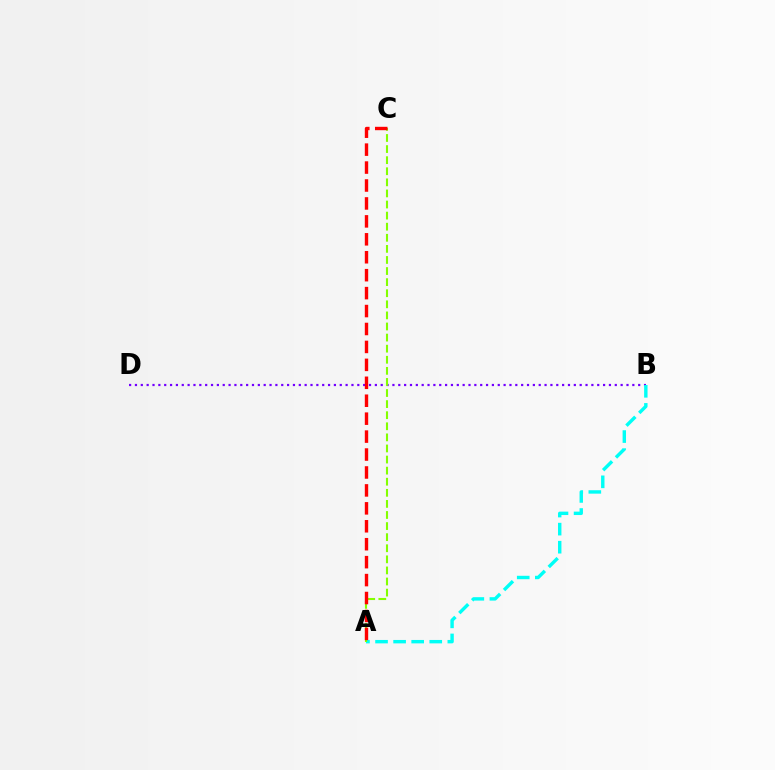{('B', 'D'): [{'color': '#7200ff', 'line_style': 'dotted', 'thickness': 1.59}], ('A', 'B'): [{'color': '#00fff6', 'line_style': 'dashed', 'thickness': 2.46}], ('A', 'C'): [{'color': '#84ff00', 'line_style': 'dashed', 'thickness': 1.51}, {'color': '#ff0000', 'line_style': 'dashed', 'thickness': 2.44}]}